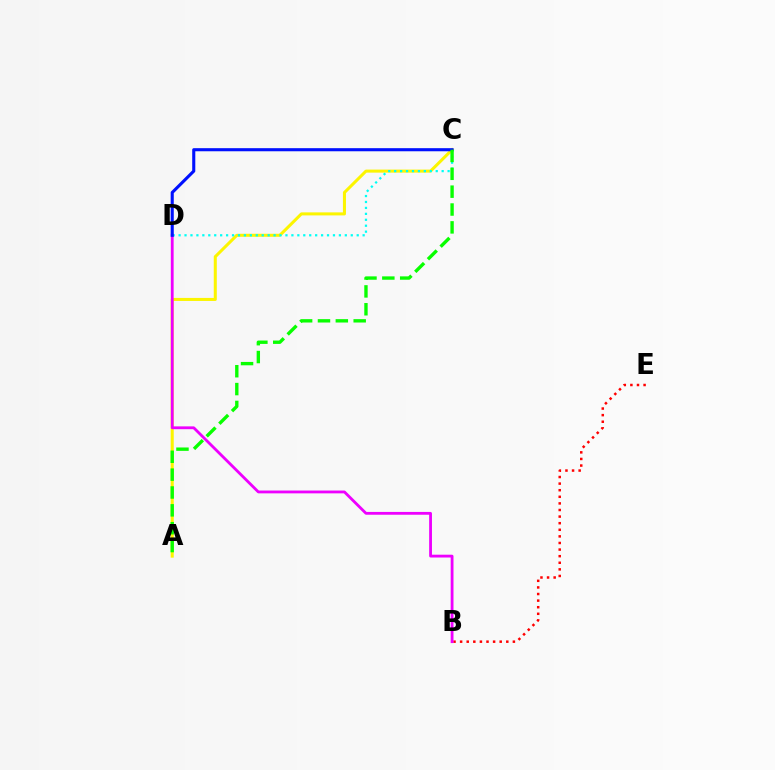{('A', 'C'): [{'color': '#fcf500', 'line_style': 'solid', 'thickness': 2.19}, {'color': '#08ff00', 'line_style': 'dashed', 'thickness': 2.43}], ('B', 'E'): [{'color': '#ff0000', 'line_style': 'dotted', 'thickness': 1.79}], ('C', 'D'): [{'color': '#00fff6', 'line_style': 'dotted', 'thickness': 1.61}, {'color': '#0010ff', 'line_style': 'solid', 'thickness': 2.22}], ('B', 'D'): [{'color': '#ee00ff', 'line_style': 'solid', 'thickness': 2.02}]}